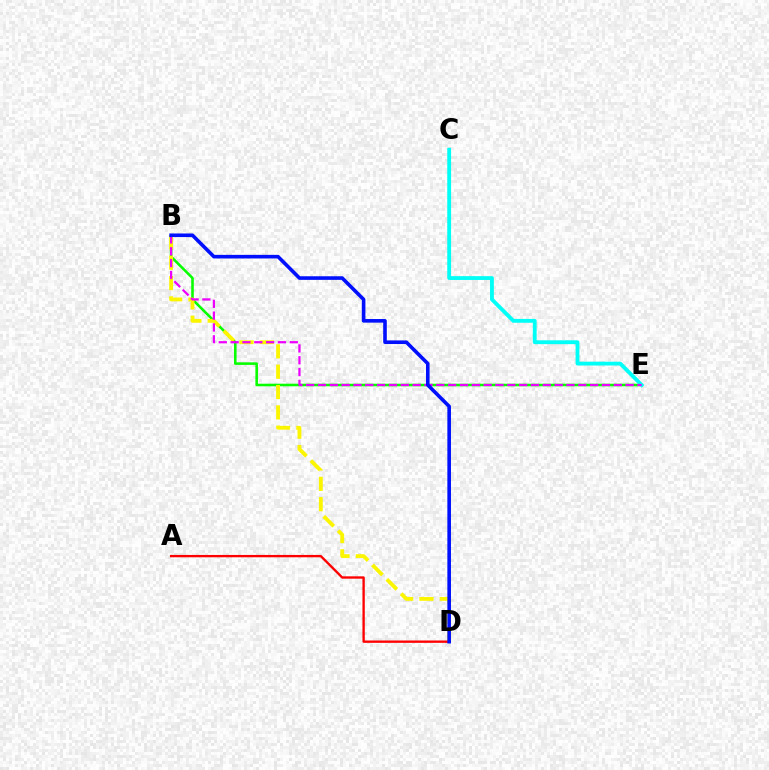{('B', 'E'): [{'color': '#08ff00', 'line_style': 'solid', 'thickness': 1.86}, {'color': '#ee00ff', 'line_style': 'dashed', 'thickness': 1.61}], ('B', 'D'): [{'color': '#fcf500', 'line_style': 'dashed', 'thickness': 2.76}, {'color': '#0010ff', 'line_style': 'solid', 'thickness': 2.6}], ('C', 'E'): [{'color': '#00fff6', 'line_style': 'solid', 'thickness': 2.75}], ('A', 'D'): [{'color': '#ff0000', 'line_style': 'solid', 'thickness': 1.69}]}